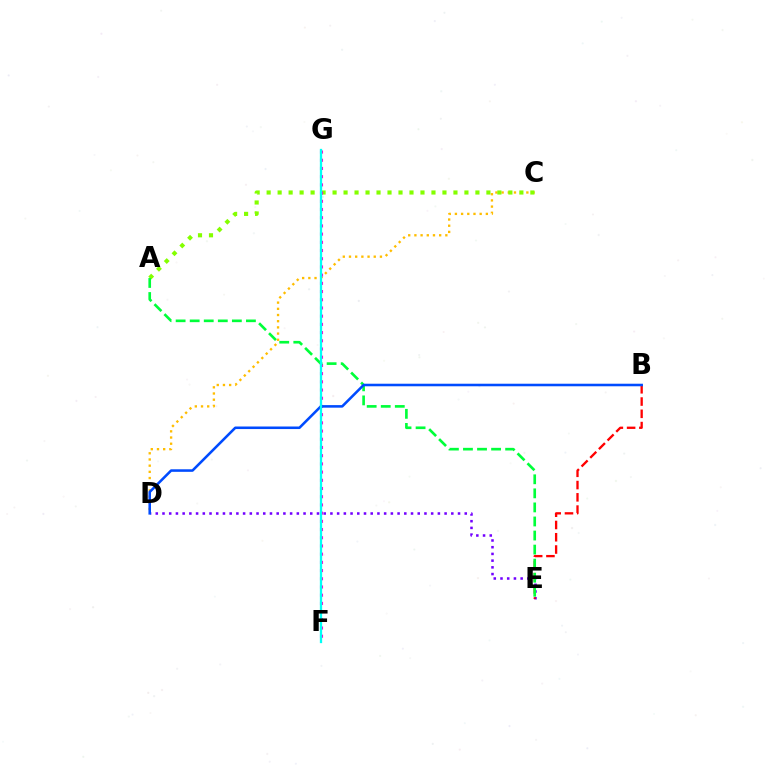{('D', 'E'): [{'color': '#7200ff', 'line_style': 'dotted', 'thickness': 1.82}], ('B', 'E'): [{'color': '#ff0000', 'line_style': 'dashed', 'thickness': 1.67}], ('C', 'D'): [{'color': '#ffbd00', 'line_style': 'dotted', 'thickness': 1.68}], ('A', 'C'): [{'color': '#84ff00', 'line_style': 'dotted', 'thickness': 2.99}], ('F', 'G'): [{'color': '#ff00cf', 'line_style': 'dotted', 'thickness': 2.23}, {'color': '#00fff6', 'line_style': 'solid', 'thickness': 1.65}], ('A', 'E'): [{'color': '#00ff39', 'line_style': 'dashed', 'thickness': 1.91}], ('B', 'D'): [{'color': '#004bff', 'line_style': 'solid', 'thickness': 1.84}]}